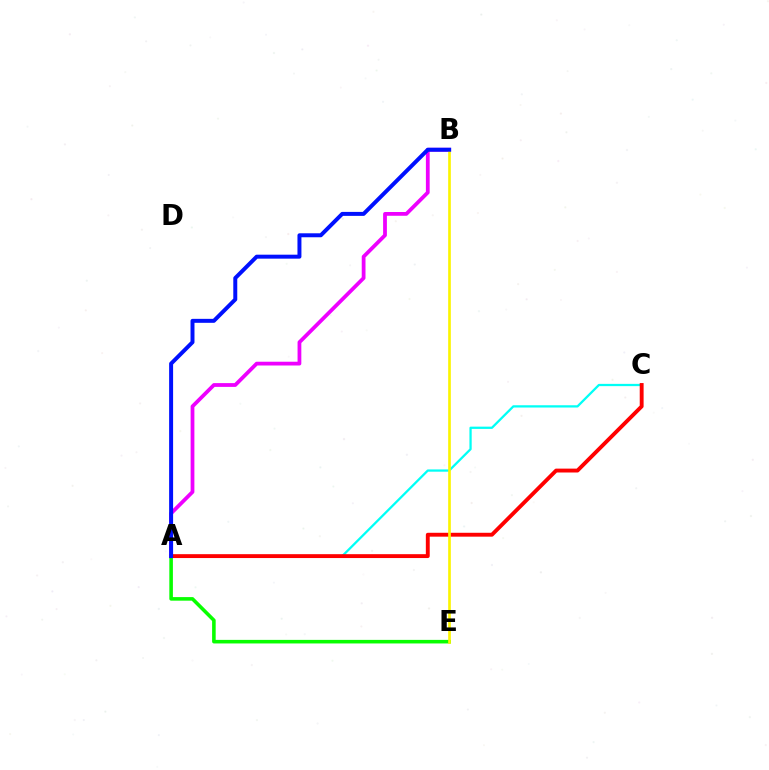{('A', 'C'): [{'color': '#00fff6', 'line_style': 'solid', 'thickness': 1.63}, {'color': '#ff0000', 'line_style': 'solid', 'thickness': 2.79}], ('A', 'E'): [{'color': '#08ff00', 'line_style': 'solid', 'thickness': 2.57}], ('A', 'B'): [{'color': '#ee00ff', 'line_style': 'solid', 'thickness': 2.71}, {'color': '#0010ff', 'line_style': 'solid', 'thickness': 2.86}], ('B', 'E'): [{'color': '#fcf500', 'line_style': 'solid', 'thickness': 1.92}]}